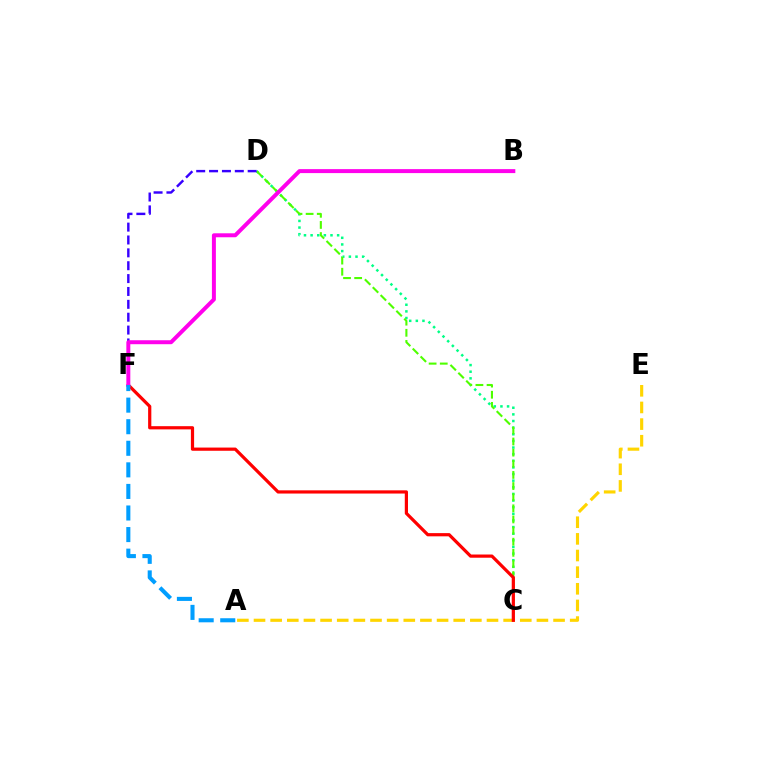{('C', 'D'): [{'color': '#00ff86', 'line_style': 'dotted', 'thickness': 1.8}, {'color': '#4fff00', 'line_style': 'dashed', 'thickness': 1.51}], ('A', 'E'): [{'color': '#ffd500', 'line_style': 'dashed', 'thickness': 2.26}], ('C', 'F'): [{'color': '#ff0000', 'line_style': 'solid', 'thickness': 2.31}], ('D', 'F'): [{'color': '#3700ff', 'line_style': 'dashed', 'thickness': 1.75}], ('B', 'F'): [{'color': '#ff00ed', 'line_style': 'solid', 'thickness': 2.86}], ('A', 'F'): [{'color': '#009eff', 'line_style': 'dashed', 'thickness': 2.93}]}